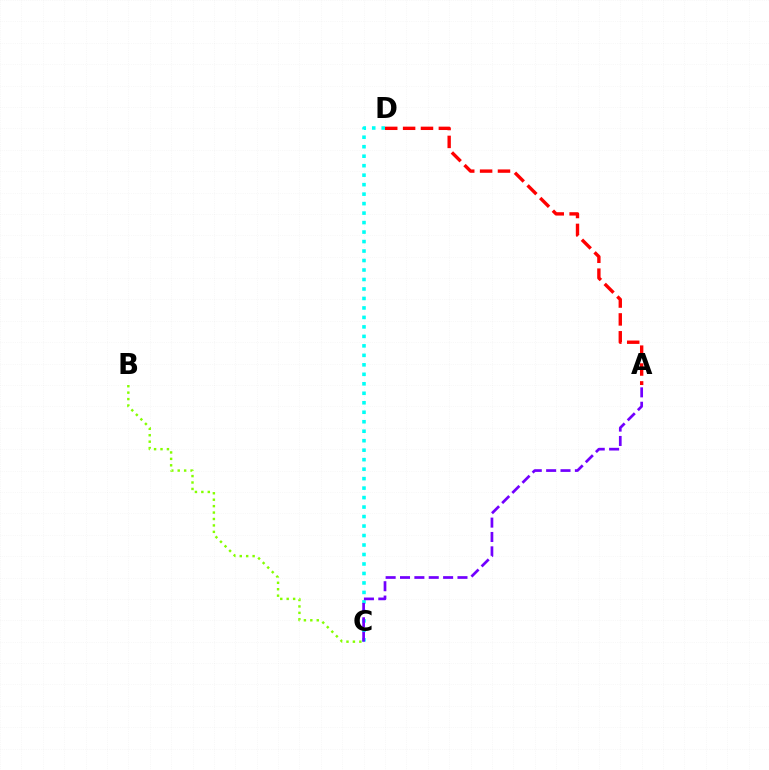{('C', 'D'): [{'color': '#00fff6', 'line_style': 'dotted', 'thickness': 2.58}], ('B', 'C'): [{'color': '#84ff00', 'line_style': 'dotted', 'thickness': 1.75}], ('A', 'C'): [{'color': '#7200ff', 'line_style': 'dashed', 'thickness': 1.95}], ('A', 'D'): [{'color': '#ff0000', 'line_style': 'dashed', 'thickness': 2.43}]}